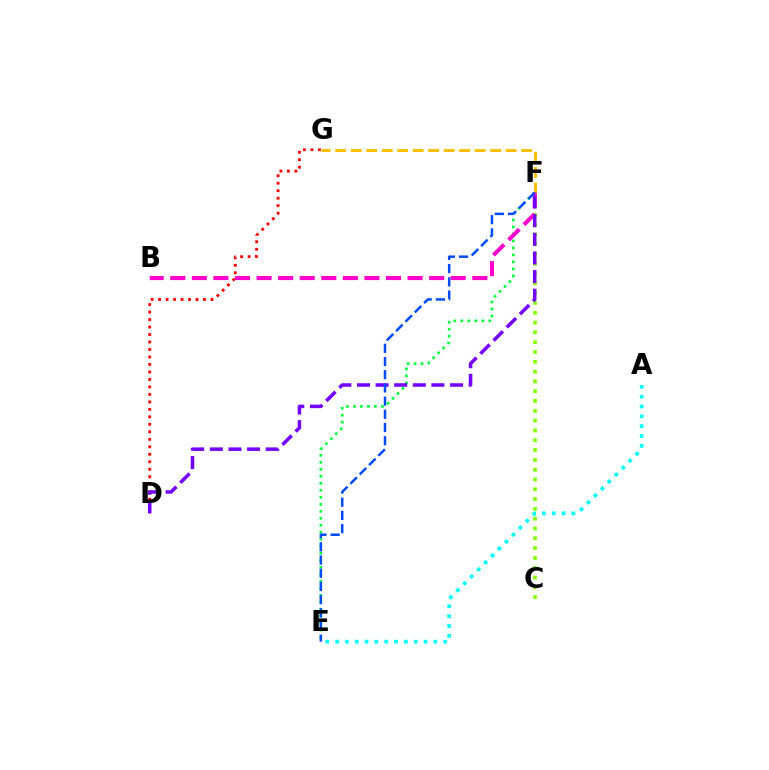{('E', 'F'): [{'color': '#00ff39', 'line_style': 'dotted', 'thickness': 1.9}, {'color': '#004bff', 'line_style': 'dashed', 'thickness': 1.79}], ('F', 'G'): [{'color': '#ffbd00', 'line_style': 'dashed', 'thickness': 2.1}], ('C', 'F'): [{'color': '#84ff00', 'line_style': 'dotted', 'thickness': 2.66}], ('B', 'F'): [{'color': '#ff00cf', 'line_style': 'dashed', 'thickness': 2.93}], ('D', 'G'): [{'color': '#ff0000', 'line_style': 'dotted', 'thickness': 2.03}], ('D', 'F'): [{'color': '#7200ff', 'line_style': 'dashed', 'thickness': 2.53}], ('A', 'E'): [{'color': '#00fff6', 'line_style': 'dotted', 'thickness': 2.67}]}